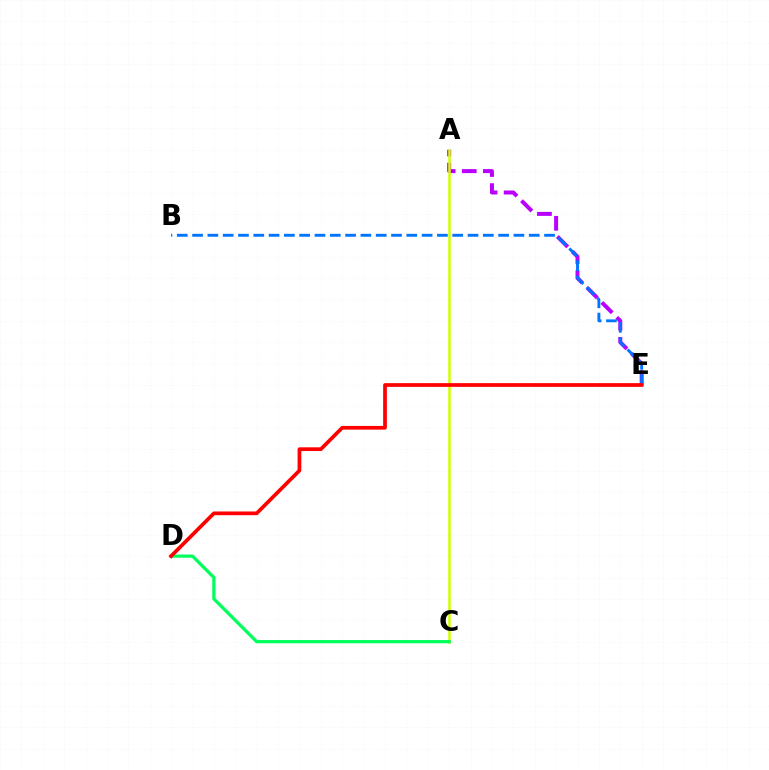{('A', 'E'): [{'color': '#b900ff', 'line_style': 'dashed', 'thickness': 2.86}], ('B', 'E'): [{'color': '#0074ff', 'line_style': 'dashed', 'thickness': 2.08}], ('A', 'C'): [{'color': '#d1ff00', 'line_style': 'solid', 'thickness': 1.82}], ('C', 'D'): [{'color': '#00ff5c', 'line_style': 'solid', 'thickness': 2.33}], ('D', 'E'): [{'color': '#ff0000', 'line_style': 'solid', 'thickness': 2.67}]}